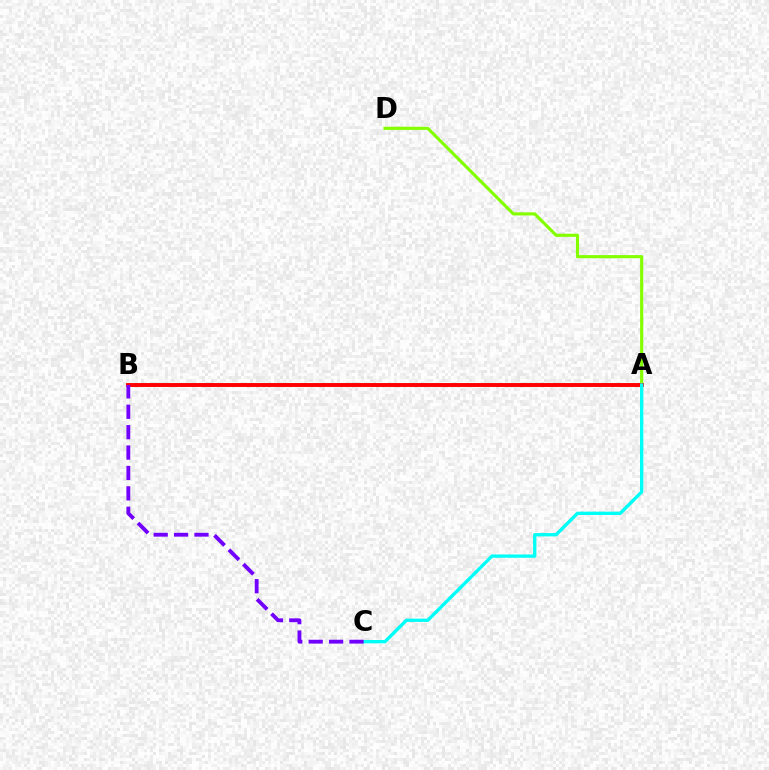{('A', 'D'): [{'color': '#84ff00', 'line_style': 'solid', 'thickness': 2.26}], ('A', 'B'): [{'color': '#ff0000', 'line_style': 'solid', 'thickness': 2.81}], ('A', 'C'): [{'color': '#00fff6', 'line_style': 'solid', 'thickness': 2.4}], ('B', 'C'): [{'color': '#7200ff', 'line_style': 'dashed', 'thickness': 2.77}]}